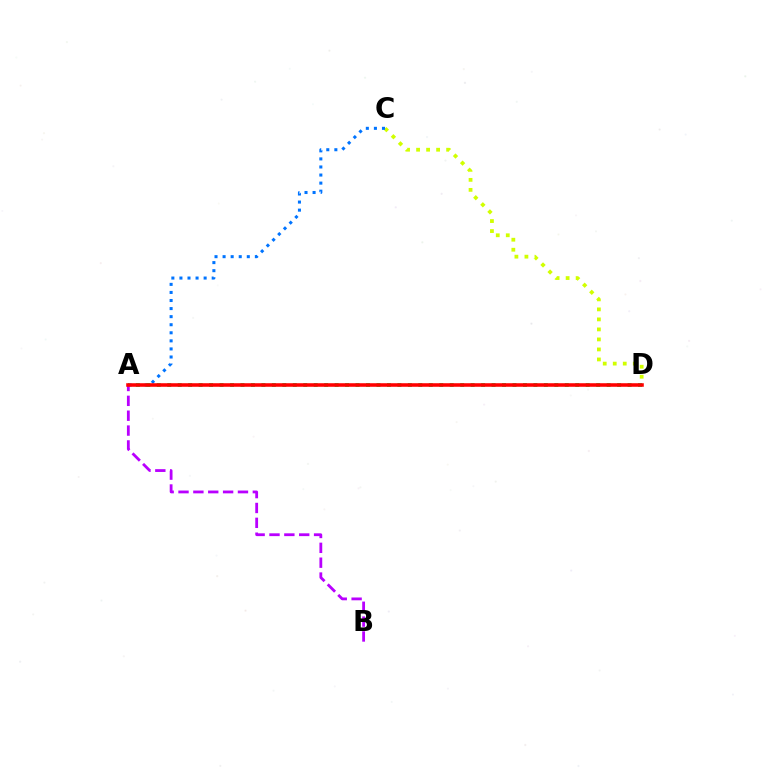{('C', 'D'): [{'color': '#d1ff00', 'line_style': 'dotted', 'thickness': 2.72}], ('A', 'C'): [{'color': '#0074ff', 'line_style': 'dotted', 'thickness': 2.19}], ('A', 'D'): [{'color': '#00ff5c', 'line_style': 'dotted', 'thickness': 2.84}, {'color': '#ff0000', 'line_style': 'solid', 'thickness': 2.57}], ('A', 'B'): [{'color': '#b900ff', 'line_style': 'dashed', 'thickness': 2.02}]}